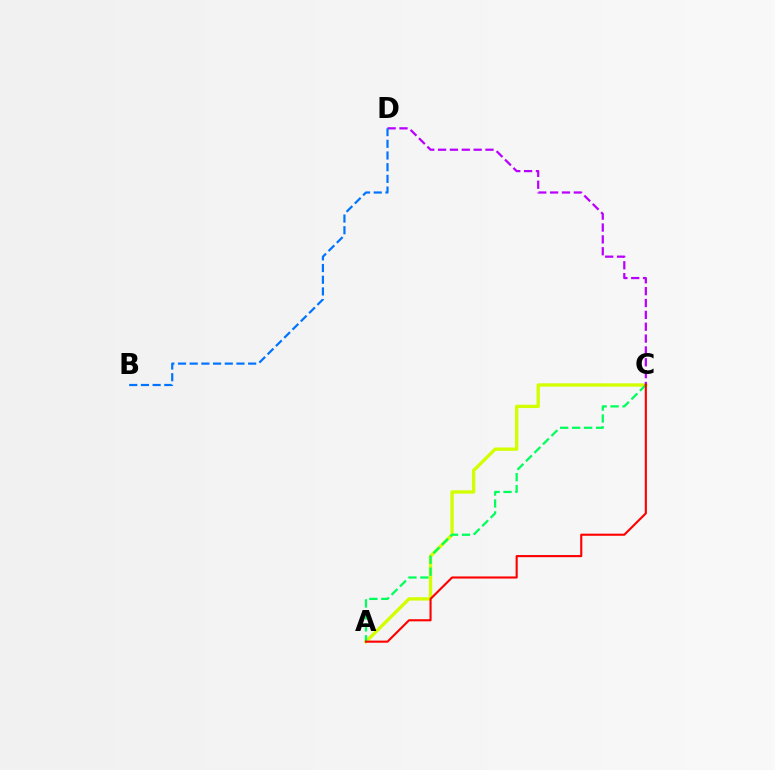{('A', 'C'): [{'color': '#d1ff00', 'line_style': 'solid', 'thickness': 2.4}, {'color': '#00ff5c', 'line_style': 'dashed', 'thickness': 1.63}, {'color': '#ff0000', 'line_style': 'solid', 'thickness': 1.53}], ('C', 'D'): [{'color': '#b900ff', 'line_style': 'dashed', 'thickness': 1.61}], ('B', 'D'): [{'color': '#0074ff', 'line_style': 'dashed', 'thickness': 1.59}]}